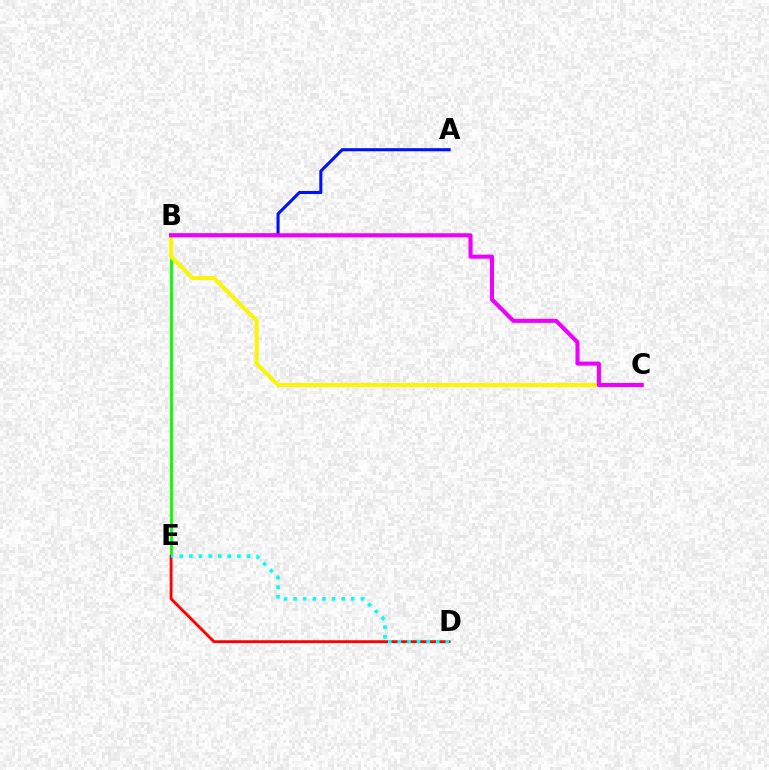{('B', 'E'): [{'color': '#08ff00', 'line_style': 'solid', 'thickness': 2.06}], ('B', 'C'): [{'color': '#fcf500', 'line_style': 'solid', 'thickness': 2.83}, {'color': '#ee00ff', 'line_style': 'solid', 'thickness': 2.95}], ('A', 'B'): [{'color': '#0010ff', 'line_style': 'solid', 'thickness': 2.22}], ('D', 'E'): [{'color': '#ff0000', 'line_style': 'solid', 'thickness': 2.04}, {'color': '#00fff6', 'line_style': 'dotted', 'thickness': 2.61}]}